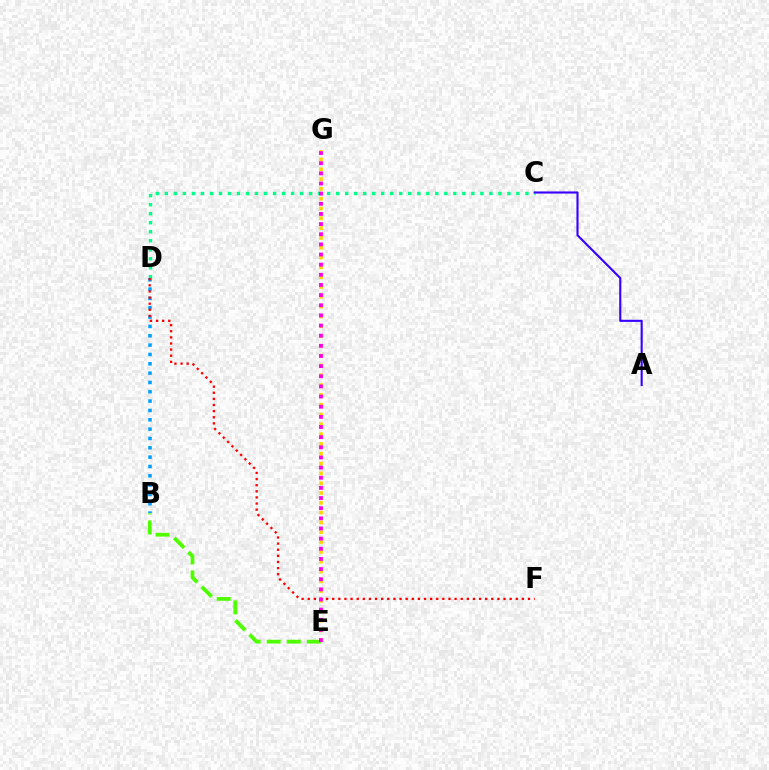{('C', 'D'): [{'color': '#00ff86', 'line_style': 'dotted', 'thickness': 2.45}], ('E', 'G'): [{'color': '#ffd500', 'line_style': 'dotted', 'thickness': 2.67}, {'color': '#ff00ed', 'line_style': 'dotted', 'thickness': 2.76}], ('B', 'E'): [{'color': '#4fff00', 'line_style': 'dashed', 'thickness': 2.73}], ('A', 'C'): [{'color': '#3700ff', 'line_style': 'solid', 'thickness': 1.53}], ('B', 'D'): [{'color': '#009eff', 'line_style': 'dotted', 'thickness': 2.54}], ('D', 'F'): [{'color': '#ff0000', 'line_style': 'dotted', 'thickness': 1.66}]}